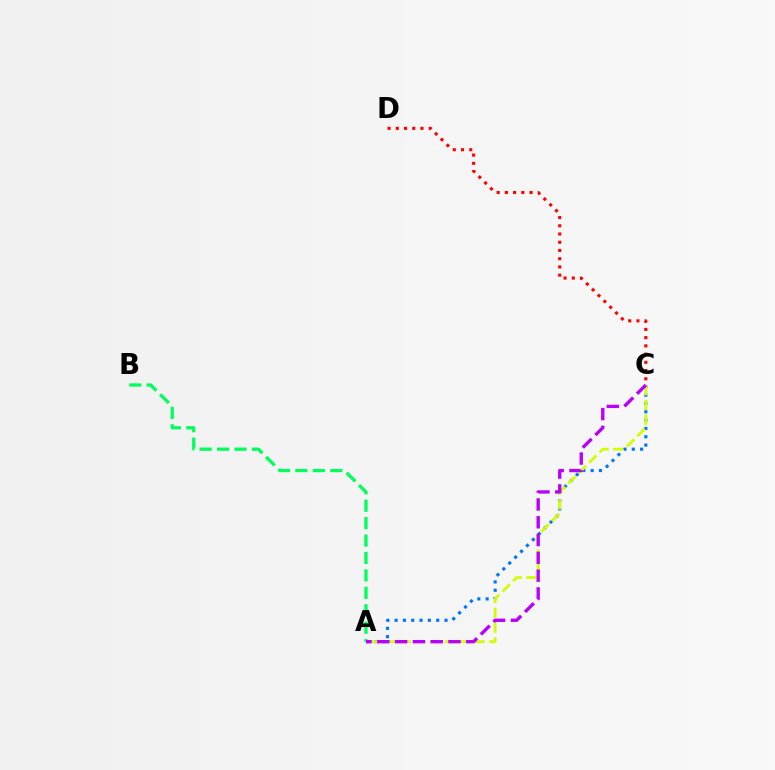{('A', 'C'): [{'color': '#0074ff', 'line_style': 'dotted', 'thickness': 2.26}, {'color': '#d1ff00', 'line_style': 'dashed', 'thickness': 2.01}, {'color': '#b900ff', 'line_style': 'dashed', 'thickness': 2.42}], ('A', 'B'): [{'color': '#00ff5c', 'line_style': 'dashed', 'thickness': 2.37}], ('C', 'D'): [{'color': '#ff0000', 'line_style': 'dotted', 'thickness': 2.24}]}